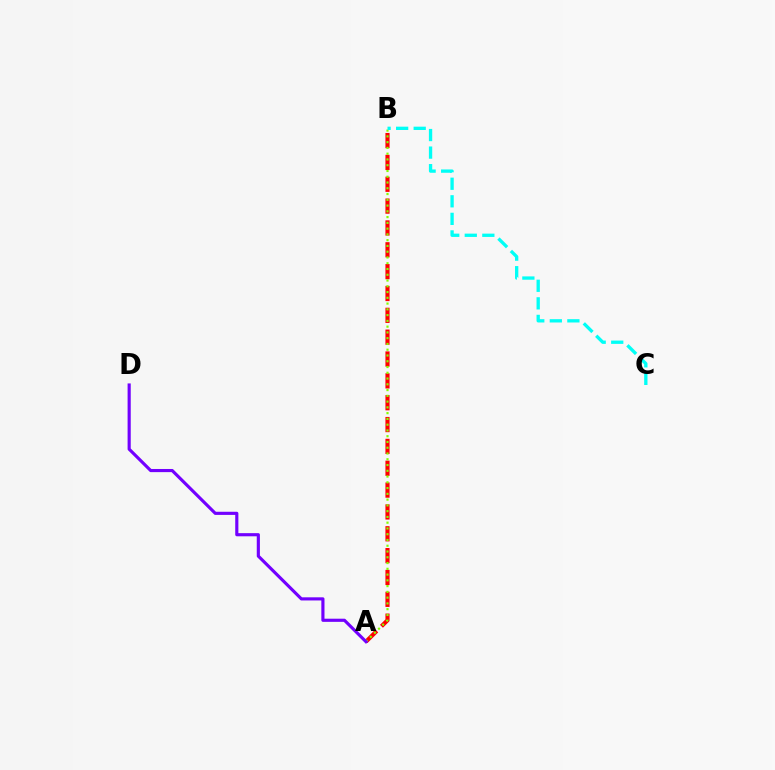{('A', 'B'): [{'color': '#ff0000', 'line_style': 'dashed', 'thickness': 2.97}, {'color': '#84ff00', 'line_style': 'dotted', 'thickness': 1.57}], ('B', 'C'): [{'color': '#00fff6', 'line_style': 'dashed', 'thickness': 2.39}], ('A', 'D'): [{'color': '#7200ff', 'line_style': 'solid', 'thickness': 2.27}]}